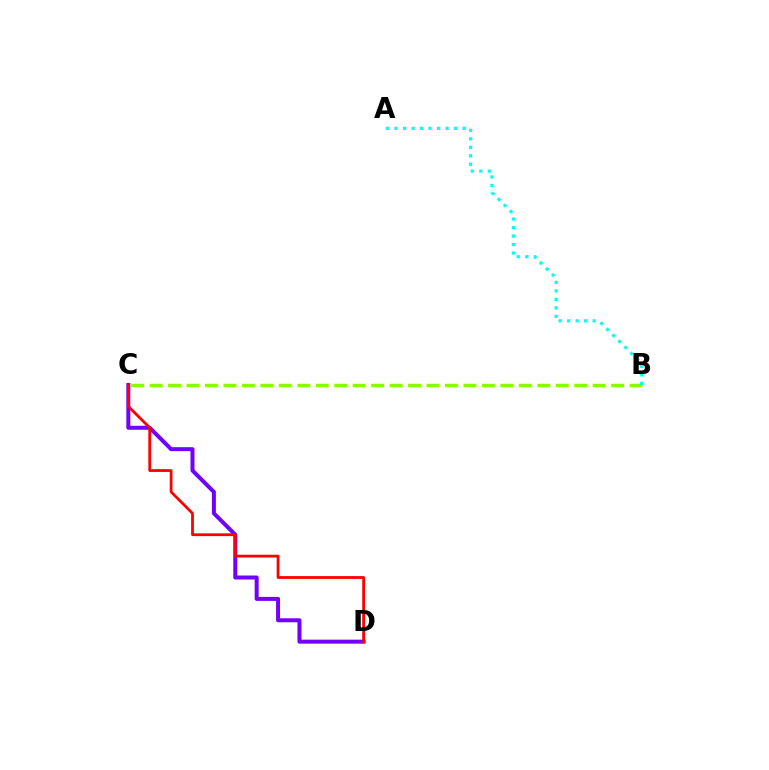{('C', 'D'): [{'color': '#7200ff', 'line_style': 'solid', 'thickness': 2.88}, {'color': '#ff0000', 'line_style': 'solid', 'thickness': 2.01}], ('B', 'C'): [{'color': '#84ff00', 'line_style': 'dashed', 'thickness': 2.51}], ('A', 'B'): [{'color': '#00fff6', 'line_style': 'dotted', 'thickness': 2.31}]}